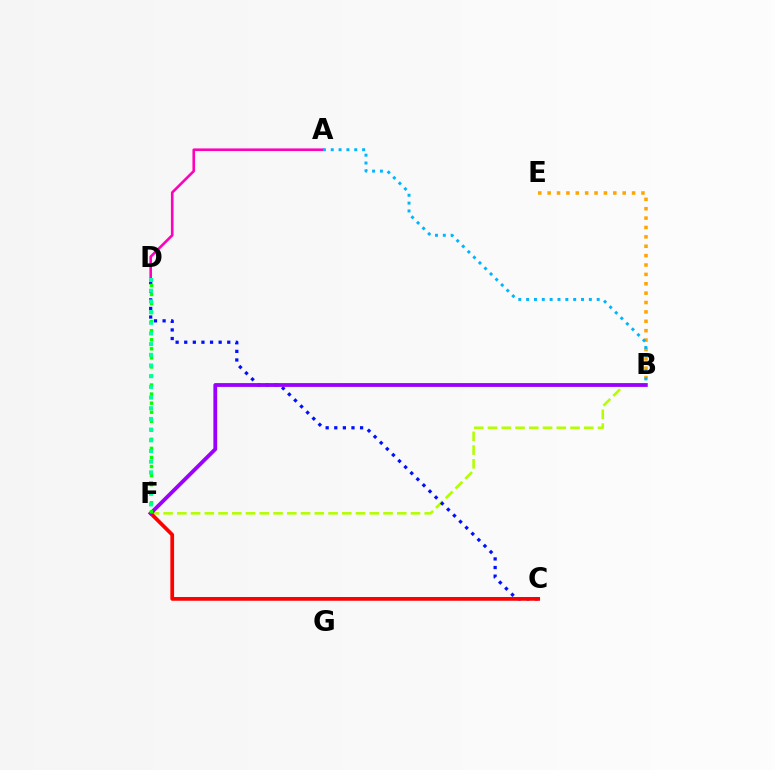{('B', 'F'): [{'color': '#b3ff00', 'line_style': 'dashed', 'thickness': 1.87}, {'color': '#9b00ff', 'line_style': 'solid', 'thickness': 2.75}], ('B', 'E'): [{'color': '#ffa500', 'line_style': 'dotted', 'thickness': 2.55}], ('C', 'D'): [{'color': '#0010ff', 'line_style': 'dotted', 'thickness': 2.34}], ('A', 'D'): [{'color': '#ff00bd', 'line_style': 'solid', 'thickness': 1.88}], ('C', 'F'): [{'color': '#ff0000', 'line_style': 'solid', 'thickness': 2.68}], ('D', 'F'): [{'color': '#08ff00', 'line_style': 'dotted', 'thickness': 2.46}, {'color': '#00ff9d', 'line_style': 'dotted', 'thickness': 2.9}], ('A', 'B'): [{'color': '#00b5ff', 'line_style': 'dotted', 'thickness': 2.13}]}